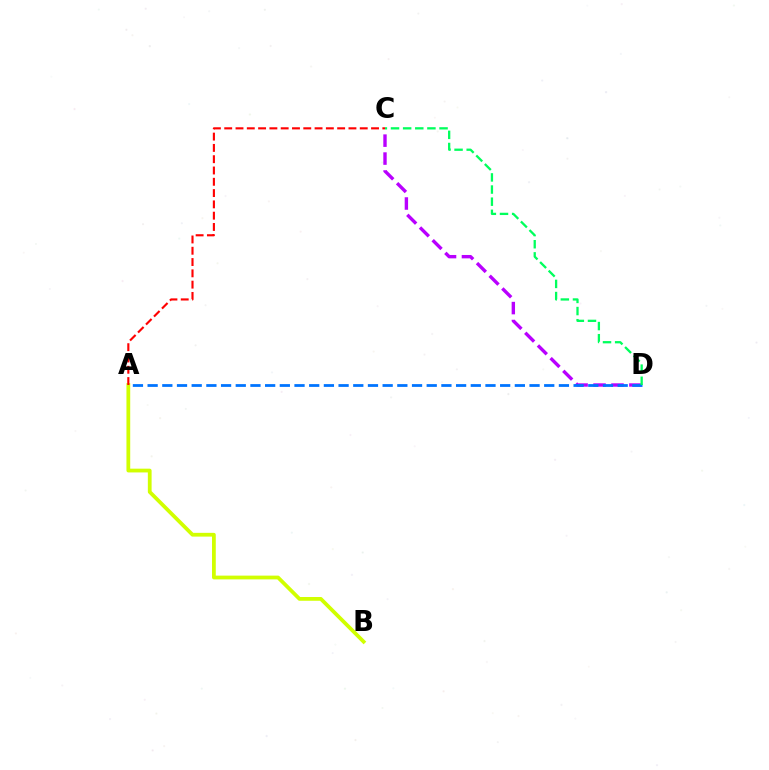{('A', 'B'): [{'color': '#d1ff00', 'line_style': 'solid', 'thickness': 2.71}], ('C', 'D'): [{'color': '#b900ff', 'line_style': 'dashed', 'thickness': 2.44}, {'color': '#00ff5c', 'line_style': 'dashed', 'thickness': 1.65}], ('A', 'C'): [{'color': '#ff0000', 'line_style': 'dashed', 'thickness': 1.53}], ('A', 'D'): [{'color': '#0074ff', 'line_style': 'dashed', 'thickness': 2.0}]}